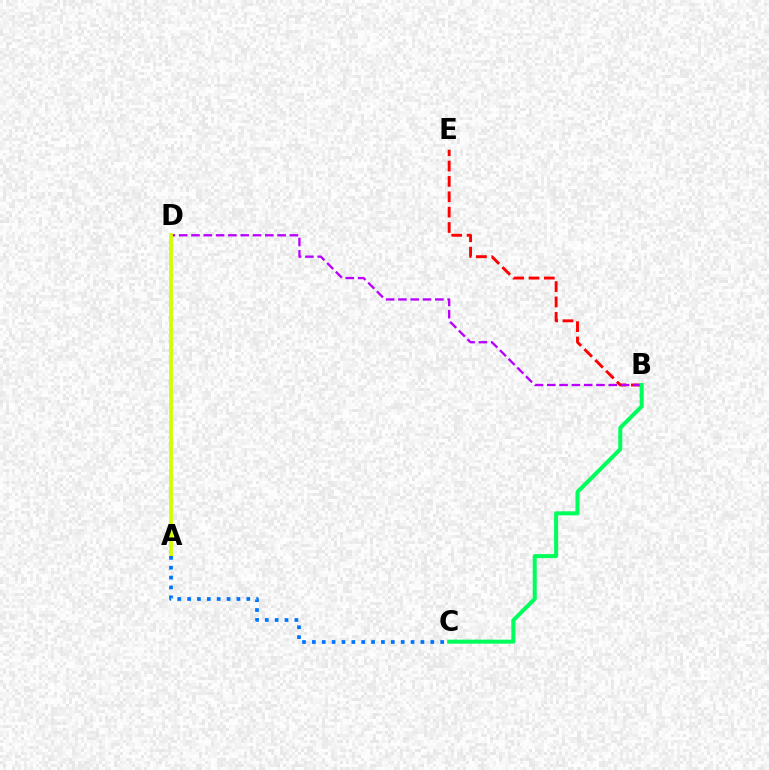{('B', 'E'): [{'color': '#ff0000', 'line_style': 'dashed', 'thickness': 2.09}], ('B', 'D'): [{'color': '#b900ff', 'line_style': 'dashed', 'thickness': 1.67}], ('A', 'D'): [{'color': '#d1ff00', 'line_style': 'solid', 'thickness': 2.73}], ('B', 'C'): [{'color': '#00ff5c', 'line_style': 'solid', 'thickness': 2.9}], ('A', 'C'): [{'color': '#0074ff', 'line_style': 'dotted', 'thickness': 2.68}]}